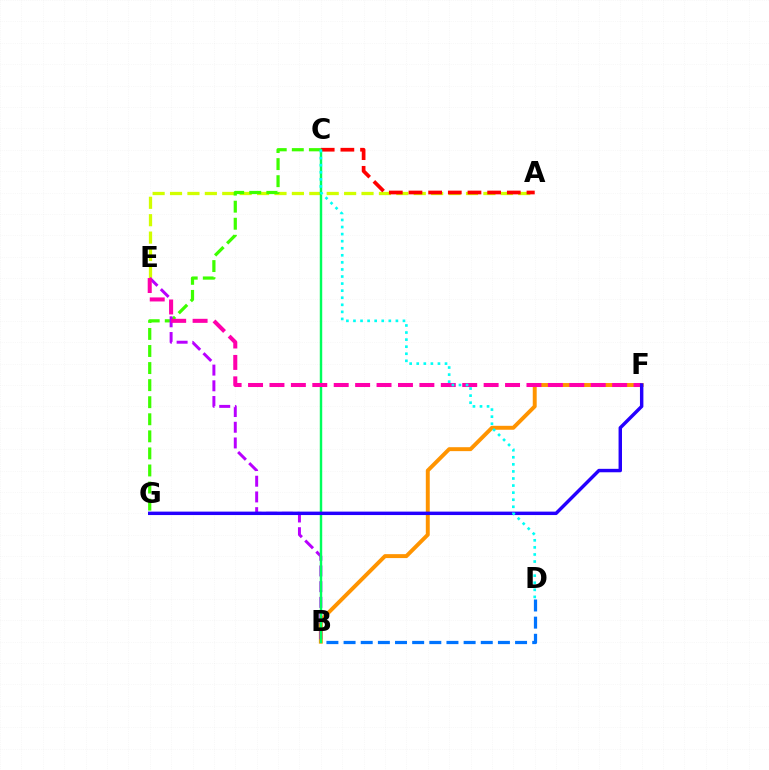{('A', 'E'): [{'color': '#d1ff00', 'line_style': 'dashed', 'thickness': 2.37}], ('B', 'F'): [{'color': '#ff9400', 'line_style': 'solid', 'thickness': 2.83}], ('C', 'G'): [{'color': '#3dff00', 'line_style': 'dashed', 'thickness': 2.32}], ('B', 'E'): [{'color': '#b900ff', 'line_style': 'dashed', 'thickness': 2.13}], ('B', 'D'): [{'color': '#0074ff', 'line_style': 'dashed', 'thickness': 2.33}], ('A', 'C'): [{'color': '#ff0000', 'line_style': 'dashed', 'thickness': 2.67}], ('B', 'C'): [{'color': '#00ff5c', 'line_style': 'solid', 'thickness': 1.75}], ('E', 'F'): [{'color': '#ff00ac', 'line_style': 'dashed', 'thickness': 2.91}], ('F', 'G'): [{'color': '#2500ff', 'line_style': 'solid', 'thickness': 2.47}], ('C', 'D'): [{'color': '#00fff6', 'line_style': 'dotted', 'thickness': 1.92}]}